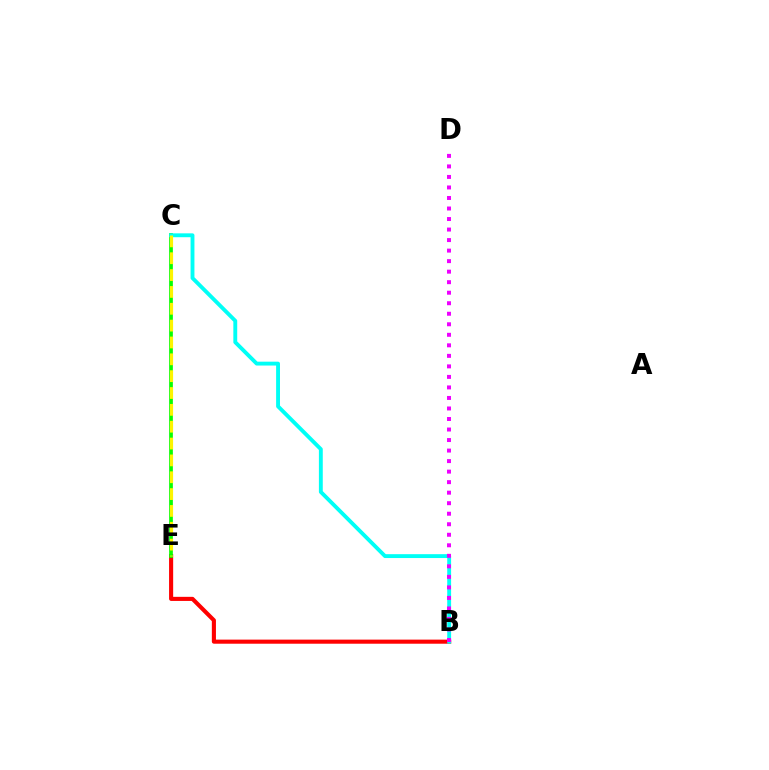{('B', 'E'): [{'color': '#ff0000', 'line_style': 'solid', 'thickness': 2.95}], ('C', 'E'): [{'color': '#0010ff', 'line_style': 'dashed', 'thickness': 1.55}, {'color': '#08ff00', 'line_style': 'solid', 'thickness': 2.67}, {'color': '#fcf500', 'line_style': 'dashed', 'thickness': 2.29}], ('B', 'C'): [{'color': '#00fff6', 'line_style': 'solid', 'thickness': 2.79}], ('B', 'D'): [{'color': '#ee00ff', 'line_style': 'dotted', 'thickness': 2.86}]}